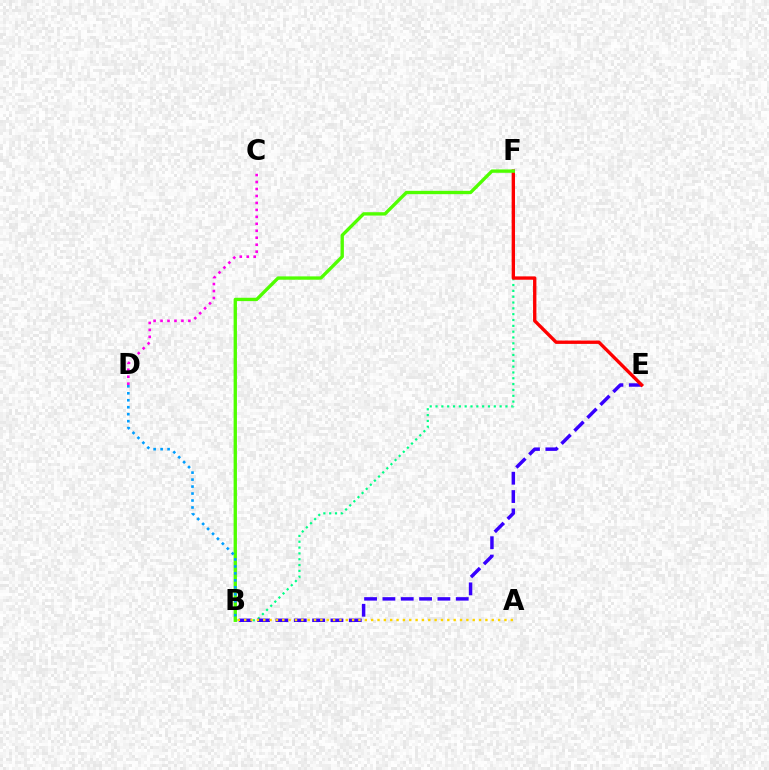{('B', 'F'): [{'color': '#00ff86', 'line_style': 'dotted', 'thickness': 1.58}, {'color': '#4fff00', 'line_style': 'solid', 'thickness': 2.41}], ('B', 'E'): [{'color': '#3700ff', 'line_style': 'dashed', 'thickness': 2.49}], ('E', 'F'): [{'color': '#ff0000', 'line_style': 'solid', 'thickness': 2.41}], ('C', 'D'): [{'color': '#ff00ed', 'line_style': 'dotted', 'thickness': 1.89}], ('A', 'B'): [{'color': '#ffd500', 'line_style': 'dotted', 'thickness': 1.72}], ('B', 'D'): [{'color': '#009eff', 'line_style': 'dotted', 'thickness': 1.89}]}